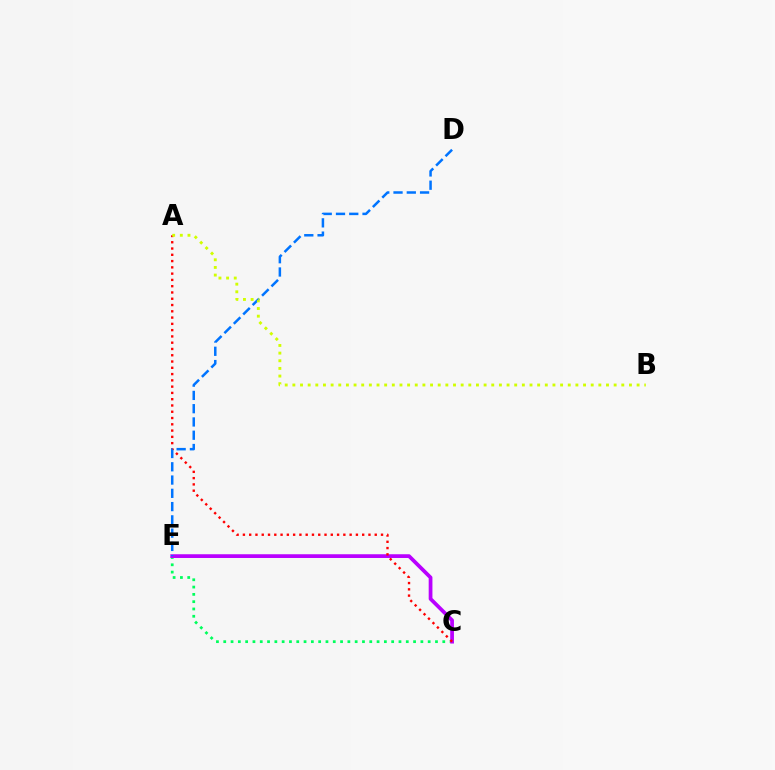{('C', 'E'): [{'color': '#00ff5c', 'line_style': 'dotted', 'thickness': 1.98}, {'color': '#b900ff', 'line_style': 'solid', 'thickness': 2.69}], ('A', 'C'): [{'color': '#ff0000', 'line_style': 'dotted', 'thickness': 1.71}], ('D', 'E'): [{'color': '#0074ff', 'line_style': 'dashed', 'thickness': 1.8}], ('A', 'B'): [{'color': '#d1ff00', 'line_style': 'dotted', 'thickness': 2.08}]}